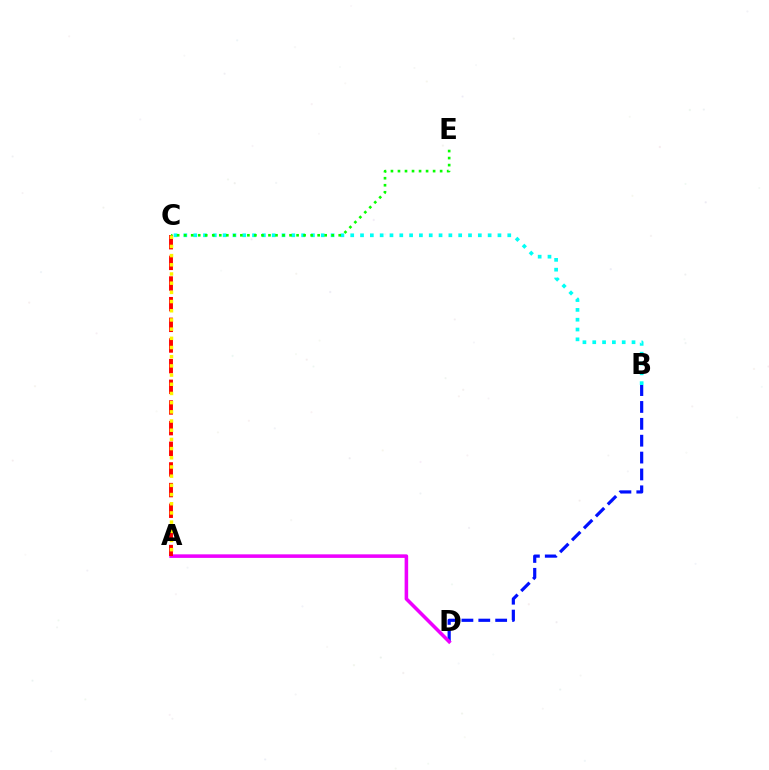{('B', 'C'): [{'color': '#00fff6', 'line_style': 'dotted', 'thickness': 2.67}], ('B', 'D'): [{'color': '#0010ff', 'line_style': 'dashed', 'thickness': 2.29}], ('A', 'D'): [{'color': '#ee00ff', 'line_style': 'solid', 'thickness': 2.56}], ('A', 'C'): [{'color': '#ff0000', 'line_style': 'dashed', 'thickness': 2.81}, {'color': '#fcf500', 'line_style': 'dotted', 'thickness': 2.5}], ('C', 'E'): [{'color': '#08ff00', 'line_style': 'dotted', 'thickness': 1.91}]}